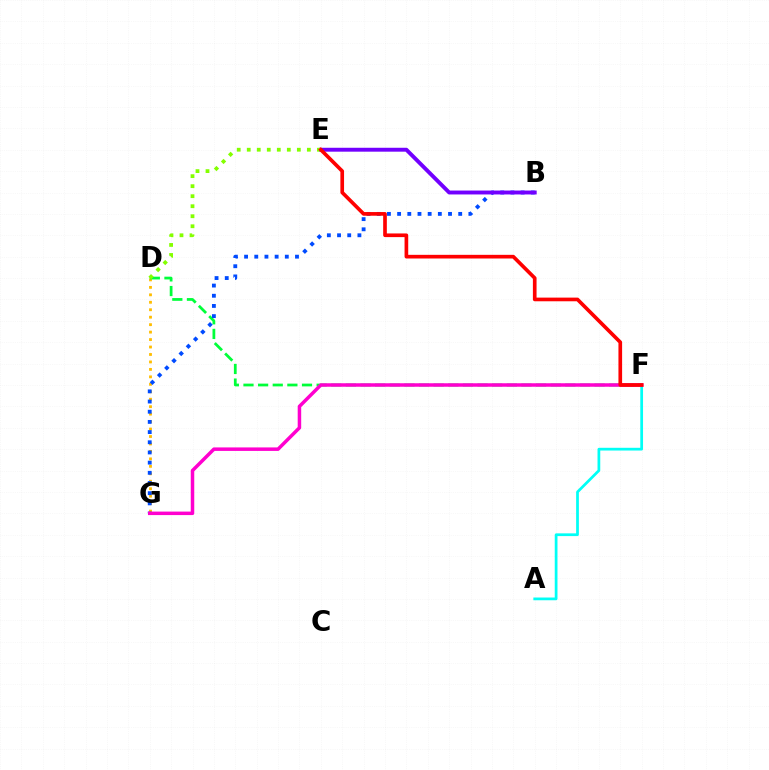{('A', 'F'): [{'color': '#00fff6', 'line_style': 'solid', 'thickness': 1.97}], ('D', 'G'): [{'color': '#ffbd00', 'line_style': 'dotted', 'thickness': 2.03}], ('D', 'F'): [{'color': '#00ff39', 'line_style': 'dashed', 'thickness': 1.99}], ('B', 'G'): [{'color': '#004bff', 'line_style': 'dotted', 'thickness': 2.77}], ('B', 'E'): [{'color': '#7200ff', 'line_style': 'solid', 'thickness': 2.81}], ('F', 'G'): [{'color': '#ff00cf', 'line_style': 'solid', 'thickness': 2.52}], ('D', 'E'): [{'color': '#84ff00', 'line_style': 'dotted', 'thickness': 2.72}], ('E', 'F'): [{'color': '#ff0000', 'line_style': 'solid', 'thickness': 2.64}]}